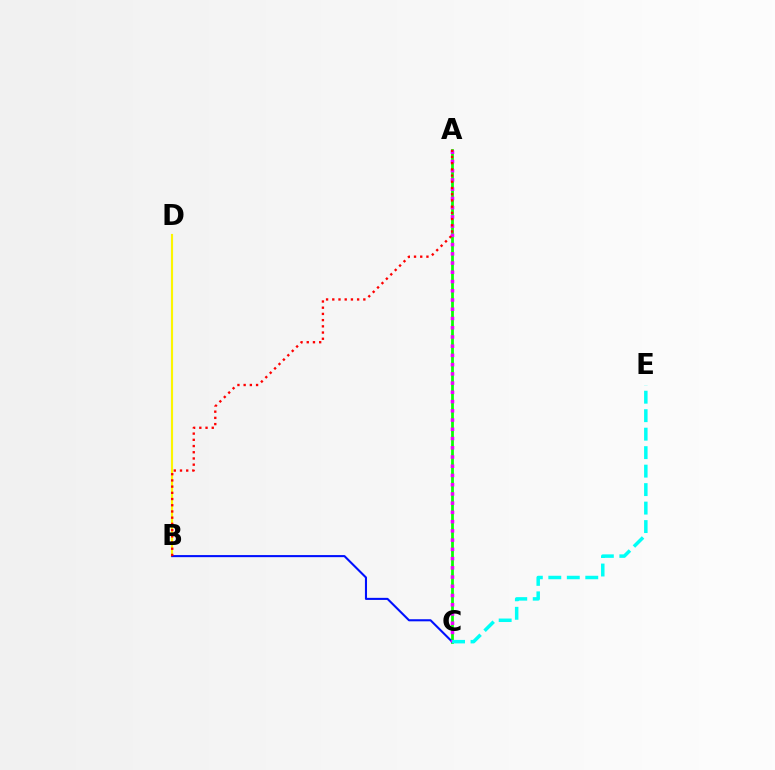{('A', 'C'): [{'color': '#08ff00', 'line_style': 'solid', 'thickness': 1.97}, {'color': '#ee00ff', 'line_style': 'dotted', 'thickness': 2.51}], ('B', 'D'): [{'color': '#fcf500', 'line_style': 'solid', 'thickness': 1.55}], ('B', 'C'): [{'color': '#0010ff', 'line_style': 'solid', 'thickness': 1.5}], ('A', 'B'): [{'color': '#ff0000', 'line_style': 'dotted', 'thickness': 1.69}], ('C', 'E'): [{'color': '#00fff6', 'line_style': 'dashed', 'thickness': 2.51}]}